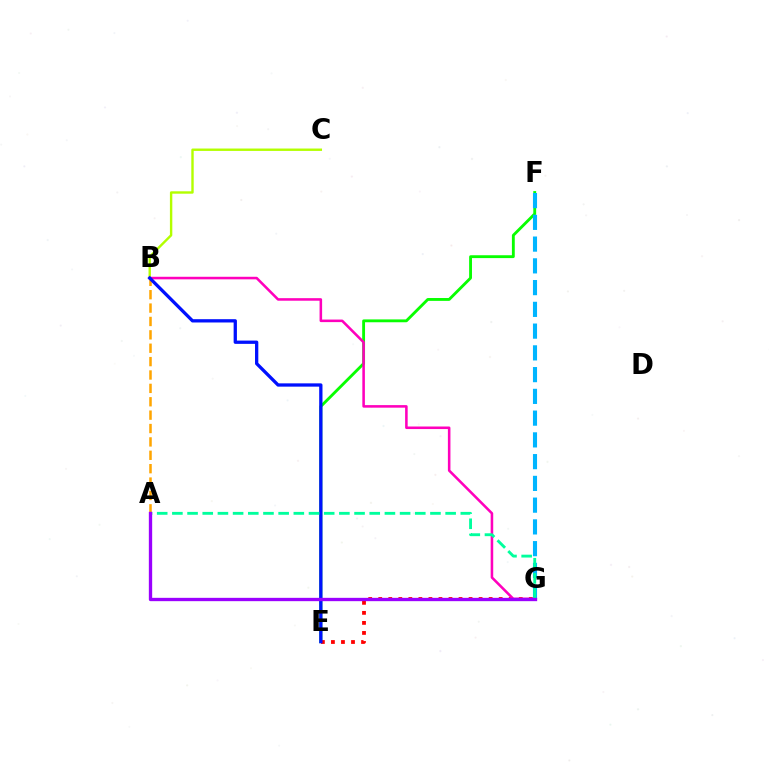{('E', 'F'): [{'color': '#08ff00', 'line_style': 'solid', 'thickness': 2.05}], ('A', 'B'): [{'color': '#ffa500', 'line_style': 'dashed', 'thickness': 1.82}], ('E', 'G'): [{'color': '#ff0000', 'line_style': 'dotted', 'thickness': 2.73}], ('B', 'G'): [{'color': '#ff00bd', 'line_style': 'solid', 'thickness': 1.84}], ('B', 'C'): [{'color': '#b3ff00', 'line_style': 'solid', 'thickness': 1.73}], ('B', 'E'): [{'color': '#0010ff', 'line_style': 'solid', 'thickness': 2.37}], ('F', 'G'): [{'color': '#00b5ff', 'line_style': 'dashed', 'thickness': 2.96}], ('A', 'G'): [{'color': '#00ff9d', 'line_style': 'dashed', 'thickness': 2.06}, {'color': '#9b00ff', 'line_style': 'solid', 'thickness': 2.4}]}